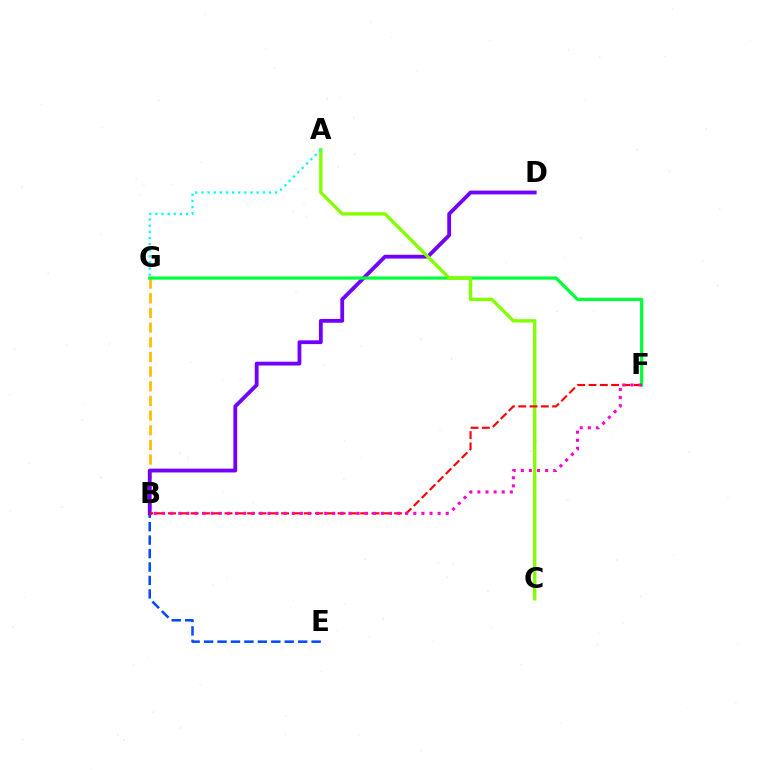{('B', 'G'): [{'color': '#ffbd00', 'line_style': 'dashed', 'thickness': 1.99}], ('B', 'E'): [{'color': '#004bff', 'line_style': 'dashed', 'thickness': 1.83}], ('B', 'D'): [{'color': '#7200ff', 'line_style': 'solid', 'thickness': 2.74}], ('F', 'G'): [{'color': '#00ff39', 'line_style': 'solid', 'thickness': 2.3}], ('A', 'C'): [{'color': '#84ff00', 'line_style': 'solid', 'thickness': 2.41}], ('B', 'F'): [{'color': '#ff0000', 'line_style': 'dashed', 'thickness': 1.54}, {'color': '#ff00cf', 'line_style': 'dotted', 'thickness': 2.2}], ('A', 'G'): [{'color': '#00fff6', 'line_style': 'dotted', 'thickness': 1.67}]}